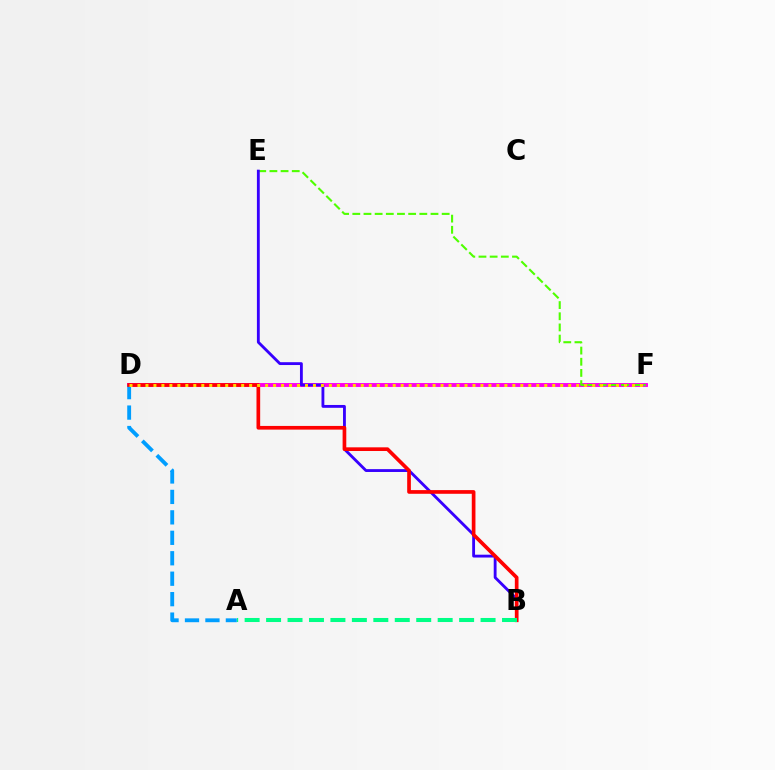{('D', 'F'): [{'color': '#ff00ed', 'line_style': 'solid', 'thickness': 2.81}, {'color': '#ffd500', 'line_style': 'dotted', 'thickness': 2.17}], ('E', 'F'): [{'color': '#4fff00', 'line_style': 'dashed', 'thickness': 1.52}], ('A', 'D'): [{'color': '#009eff', 'line_style': 'dashed', 'thickness': 2.78}], ('B', 'E'): [{'color': '#3700ff', 'line_style': 'solid', 'thickness': 2.05}], ('B', 'D'): [{'color': '#ff0000', 'line_style': 'solid', 'thickness': 2.65}], ('A', 'B'): [{'color': '#00ff86', 'line_style': 'dashed', 'thickness': 2.91}]}